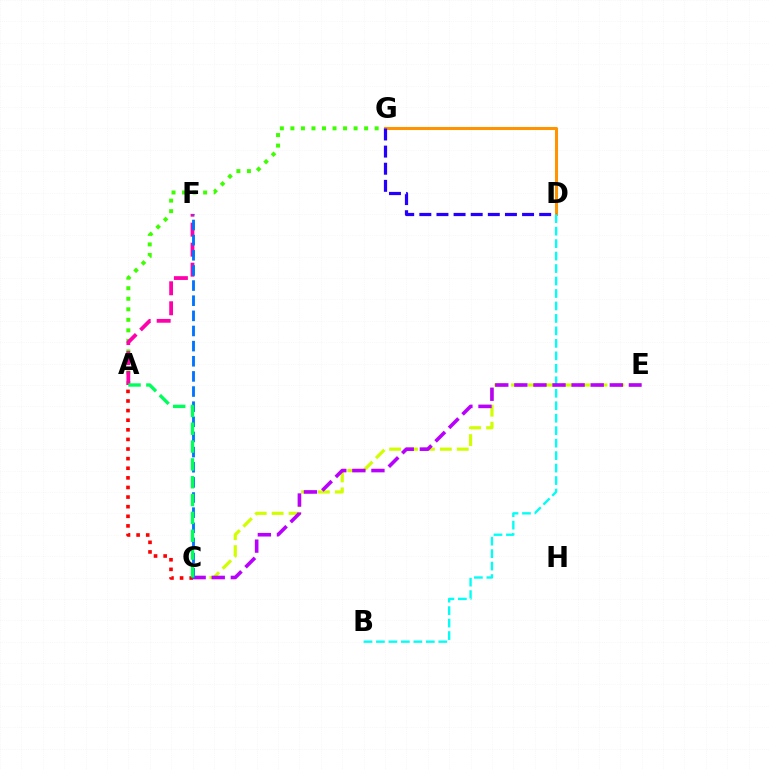{('A', 'G'): [{'color': '#3dff00', 'line_style': 'dotted', 'thickness': 2.86}], ('A', 'F'): [{'color': '#ff00ac', 'line_style': 'dashed', 'thickness': 2.72}], ('C', 'E'): [{'color': '#d1ff00', 'line_style': 'dashed', 'thickness': 2.3}, {'color': '#b900ff', 'line_style': 'dashed', 'thickness': 2.59}], ('D', 'G'): [{'color': '#ff9400', 'line_style': 'solid', 'thickness': 2.19}, {'color': '#2500ff', 'line_style': 'dashed', 'thickness': 2.33}], ('A', 'C'): [{'color': '#ff0000', 'line_style': 'dotted', 'thickness': 2.61}, {'color': '#00ff5c', 'line_style': 'dashed', 'thickness': 2.42}], ('B', 'D'): [{'color': '#00fff6', 'line_style': 'dashed', 'thickness': 1.69}], ('C', 'F'): [{'color': '#0074ff', 'line_style': 'dashed', 'thickness': 2.06}]}